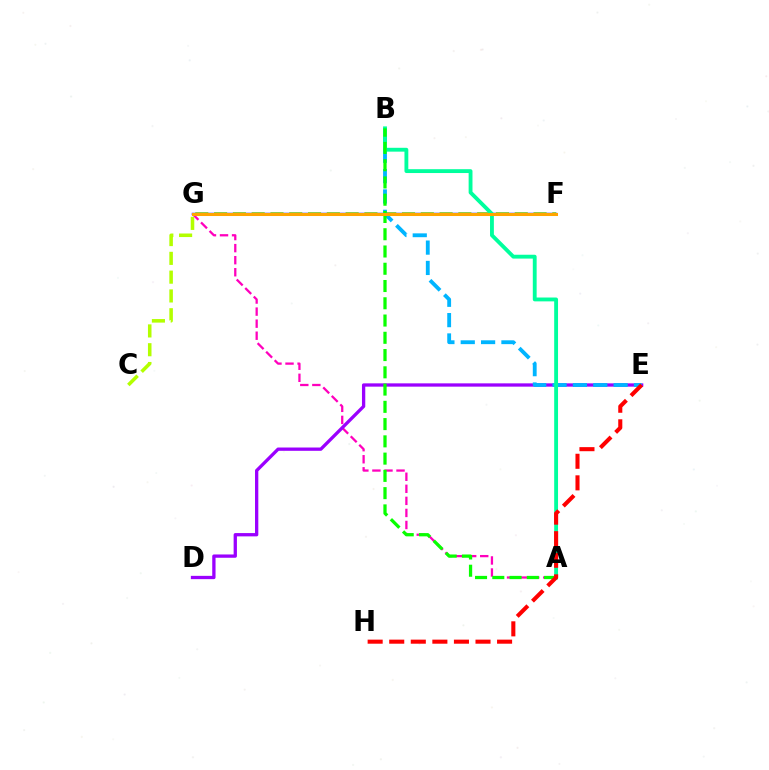{('A', 'G'): [{'color': '#ff00bd', 'line_style': 'dashed', 'thickness': 1.64}], ('D', 'E'): [{'color': '#9b00ff', 'line_style': 'solid', 'thickness': 2.38}], ('C', 'F'): [{'color': '#b3ff00', 'line_style': 'dashed', 'thickness': 2.55}], ('F', 'G'): [{'color': '#0010ff', 'line_style': 'solid', 'thickness': 1.76}, {'color': '#ffa500', 'line_style': 'solid', 'thickness': 2.18}], ('B', 'E'): [{'color': '#00b5ff', 'line_style': 'dashed', 'thickness': 2.76}], ('A', 'B'): [{'color': '#00ff9d', 'line_style': 'solid', 'thickness': 2.77}, {'color': '#08ff00', 'line_style': 'dashed', 'thickness': 2.34}], ('E', 'H'): [{'color': '#ff0000', 'line_style': 'dashed', 'thickness': 2.93}]}